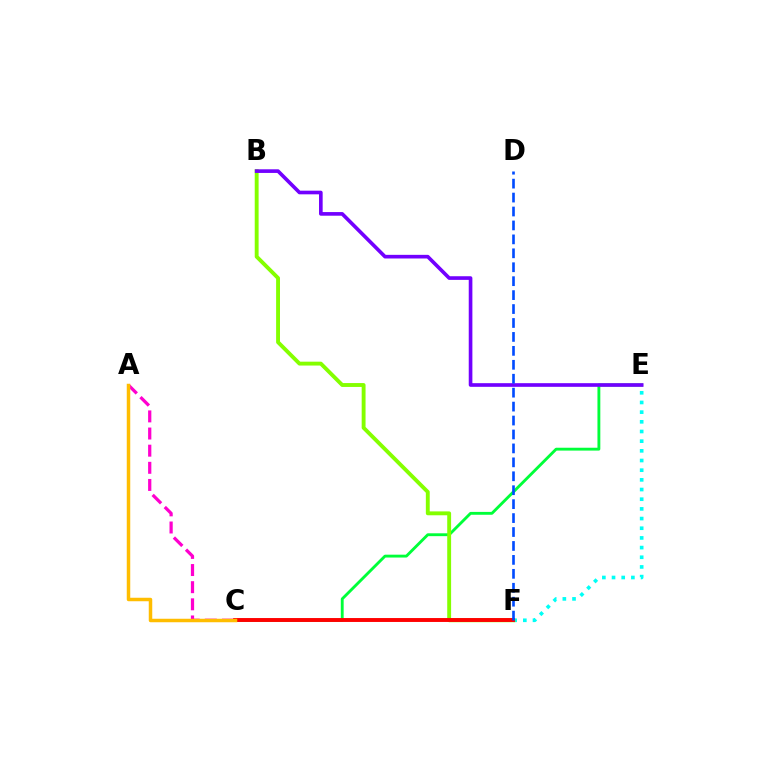{('E', 'F'): [{'color': '#00fff6', 'line_style': 'dotted', 'thickness': 2.63}], ('C', 'E'): [{'color': '#00ff39', 'line_style': 'solid', 'thickness': 2.06}], ('B', 'F'): [{'color': '#84ff00', 'line_style': 'solid', 'thickness': 2.79}], ('C', 'F'): [{'color': '#ff0000', 'line_style': 'solid', 'thickness': 2.81}], ('A', 'C'): [{'color': '#ff00cf', 'line_style': 'dashed', 'thickness': 2.33}, {'color': '#ffbd00', 'line_style': 'solid', 'thickness': 2.51}], ('B', 'E'): [{'color': '#7200ff', 'line_style': 'solid', 'thickness': 2.63}], ('D', 'F'): [{'color': '#004bff', 'line_style': 'dashed', 'thickness': 1.89}]}